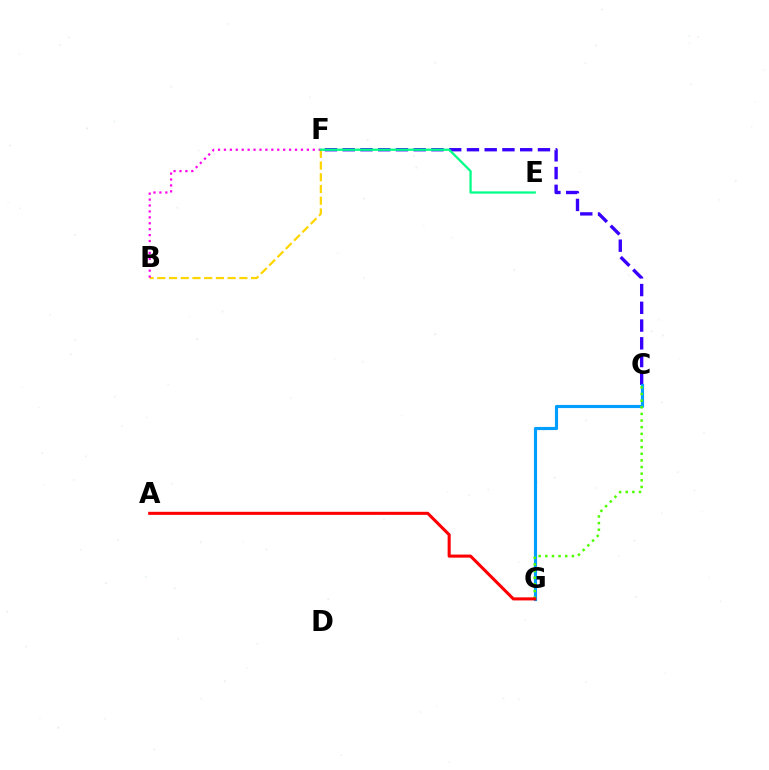{('C', 'F'): [{'color': '#3700ff', 'line_style': 'dashed', 'thickness': 2.41}], ('C', 'G'): [{'color': '#009eff', 'line_style': 'solid', 'thickness': 2.27}, {'color': '#4fff00', 'line_style': 'dotted', 'thickness': 1.8}], ('B', 'F'): [{'color': '#ffd500', 'line_style': 'dashed', 'thickness': 1.59}, {'color': '#ff00ed', 'line_style': 'dotted', 'thickness': 1.61}], ('E', 'F'): [{'color': '#00ff86', 'line_style': 'solid', 'thickness': 1.63}], ('A', 'G'): [{'color': '#ff0000', 'line_style': 'solid', 'thickness': 2.21}]}